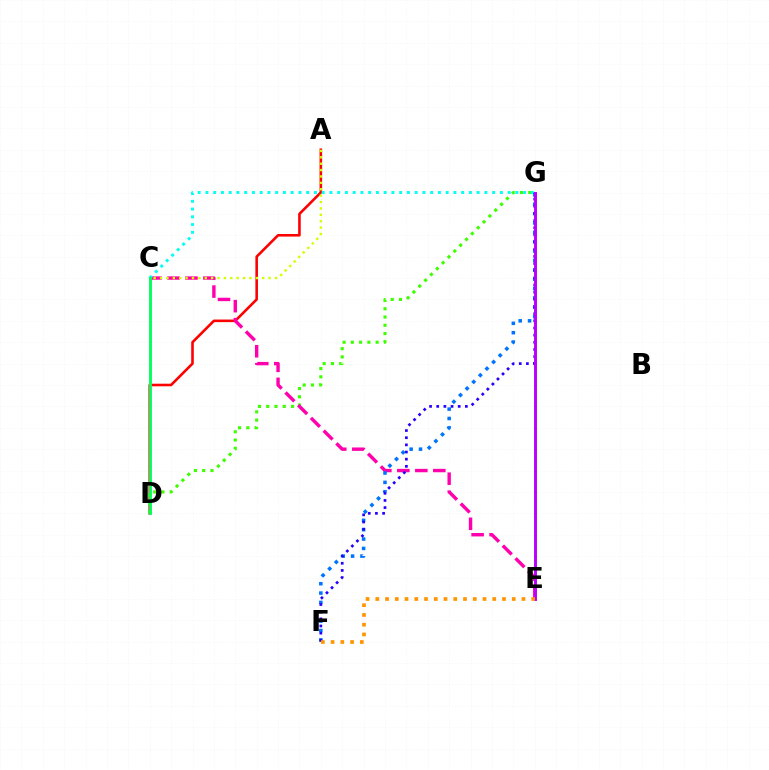{('A', 'D'): [{'color': '#ff0000', 'line_style': 'solid', 'thickness': 1.86}], ('D', 'G'): [{'color': '#3dff00', 'line_style': 'dotted', 'thickness': 2.25}], ('C', 'E'): [{'color': '#ff00ac', 'line_style': 'dashed', 'thickness': 2.44}], ('A', 'C'): [{'color': '#d1ff00', 'line_style': 'dotted', 'thickness': 1.74}], ('C', 'G'): [{'color': '#00fff6', 'line_style': 'dotted', 'thickness': 2.11}], ('F', 'G'): [{'color': '#0074ff', 'line_style': 'dotted', 'thickness': 2.54}, {'color': '#2500ff', 'line_style': 'dotted', 'thickness': 1.95}], ('C', 'D'): [{'color': '#00ff5c', 'line_style': 'solid', 'thickness': 2.06}], ('E', 'G'): [{'color': '#b900ff', 'line_style': 'solid', 'thickness': 2.11}], ('E', 'F'): [{'color': '#ff9400', 'line_style': 'dotted', 'thickness': 2.65}]}